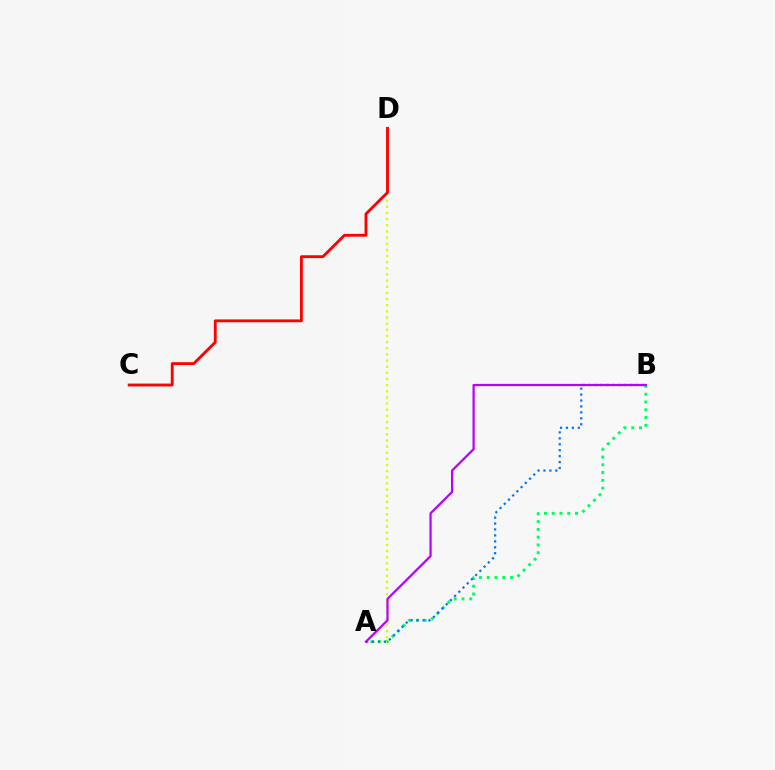{('A', 'B'): [{'color': '#00ff5c', 'line_style': 'dotted', 'thickness': 2.11}, {'color': '#0074ff', 'line_style': 'dotted', 'thickness': 1.61}, {'color': '#b900ff', 'line_style': 'solid', 'thickness': 1.61}], ('A', 'D'): [{'color': '#d1ff00', 'line_style': 'dotted', 'thickness': 1.67}], ('C', 'D'): [{'color': '#ff0000', 'line_style': 'solid', 'thickness': 2.05}]}